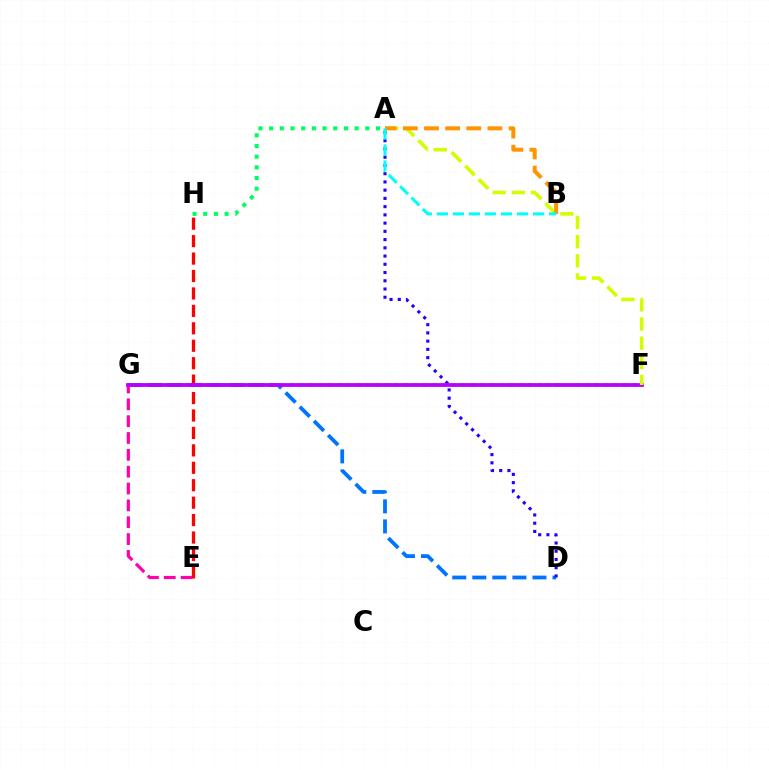{('F', 'G'): [{'color': '#3dff00', 'line_style': 'dotted', 'thickness': 2.59}, {'color': '#b900ff', 'line_style': 'solid', 'thickness': 2.71}], ('E', 'G'): [{'color': '#ff00ac', 'line_style': 'dashed', 'thickness': 2.29}], ('A', 'H'): [{'color': '#00ff5c', 'line_style': 'dotted', 'thickness': 2.9}], ('E', 'H'): [{'color': '#ff0000', 'line_style': 'dashed', 'thickness': 2.37}], ('D', 'G'): [{'color': '#0074ff', 'line_style': 'dashed', 'thickness': 2.72}], ('A', 'D'): [{'color': '#2500ff', 'line_style': 'dotted', 'thickness': 2.24}], ('A', 'F'): [{'color': '#d1ff00', 'line_style': 'dashed', 'thickness': 2.6}], ('A', 'B'): [{'color': '#ff9400', 'line_style': 'dashed', 'thickness': 2.87}, {'color': '#00fff6', 'line_style': 'dashed', 'thickness': 2.18}]}